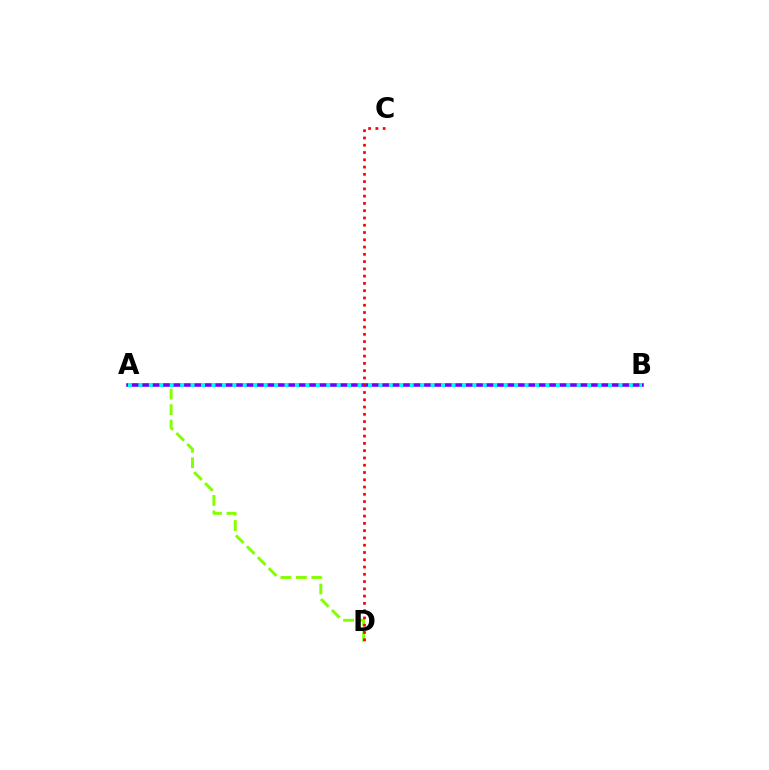{('A', 'D'): [{'color': '#84ff00', 'line_style': 'dashed', 'thickness': 2.11}], ('A', 'B'): [{'color': '#7200ff', 'line_style': 'solid', 'thickness': 2.58}, {'color': '#00fff6', 'line_style': 'dotted', 'thickness': 2.84}], ('C', 'D'): [{'color': '#ff0000', 'line_style': 'dotted', 'thickness': 1.98}]}